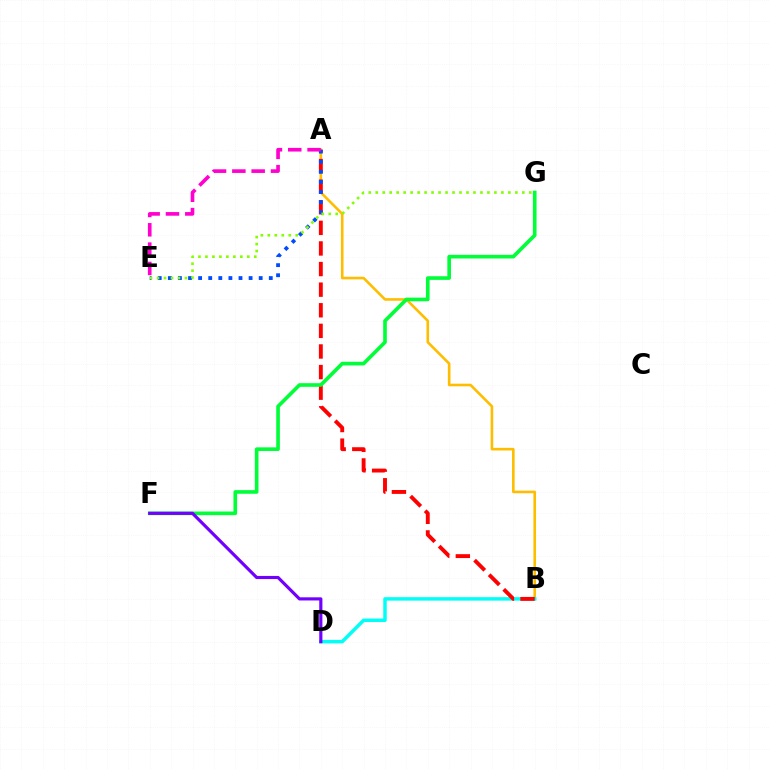{('A', 'B'): [{'color': '#ffbd00', 'line_style': 'solid', 'thickness': 1.88}, {'color': '#ff0000', 'line_style': 'dashed', 'thickness': 2.8}], ('B', 'D'): [{'color': '#00fff6', 'line_style': 'solid', 'thickness': 2.5}], ('A', 'E'): [{'color': '#004bff', 'line_style': 'dotted', 'thickness': 2.74}, {'color': '#ff00cf', 'line_style': 'dashed', 'thickness': 2.63}], ('F', 'G'): [{'color': '#00ff39', 'line_style': 'solid', 'thickness': 2.62}], ('D', 'F'): [{'color': '#7200ff', 'line_style': 'solid', 'thickness': 2.27}], ('E', 'G'): [{'color': '#84ff00', 'line_style': 'dotted', 'thickness': 1.9}]}